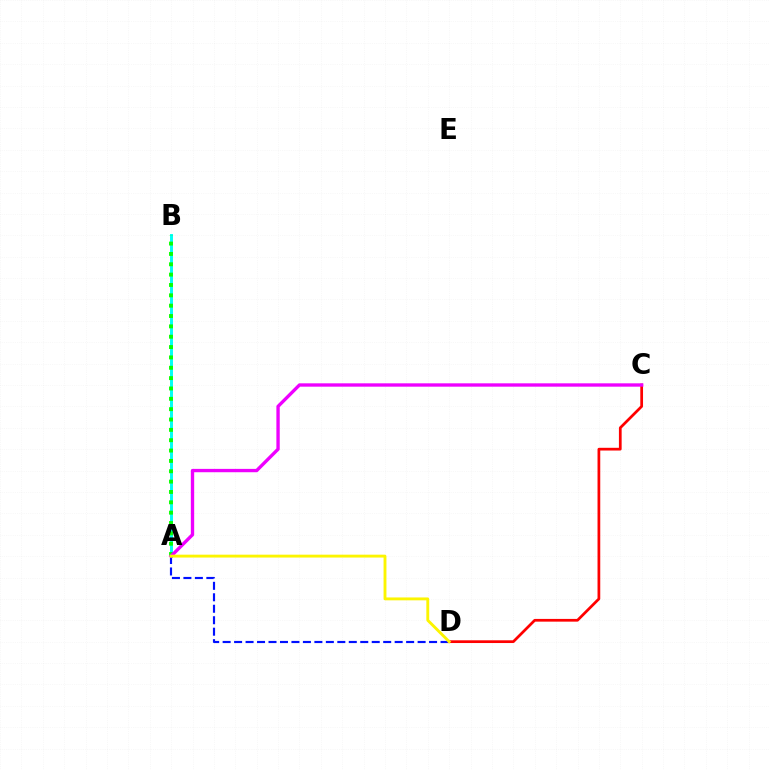{('A', 'B'): [{'color': '#00fff6', 'line_style': 'solid', 'thickness': 2.12}, {'color': '#08ff00', 'line_style': 'dotted', 'thickness': 2.81}], ('A', 'D'): [{'color': '#0010ff', 'line_style': 'dashed', 'thickness': 1.56}, {'color': '#fcf500', 'line_style': 'solid', 'thickness': 2.07}], ('C', 'D'): [{'color': '#ff0000', 'line_style': 'solid', 'thickness': 1.97}], ('A', 'C'): [{'color': '#ee00ff', 'line_style': 'solid', 'thickness': 2.41}]}